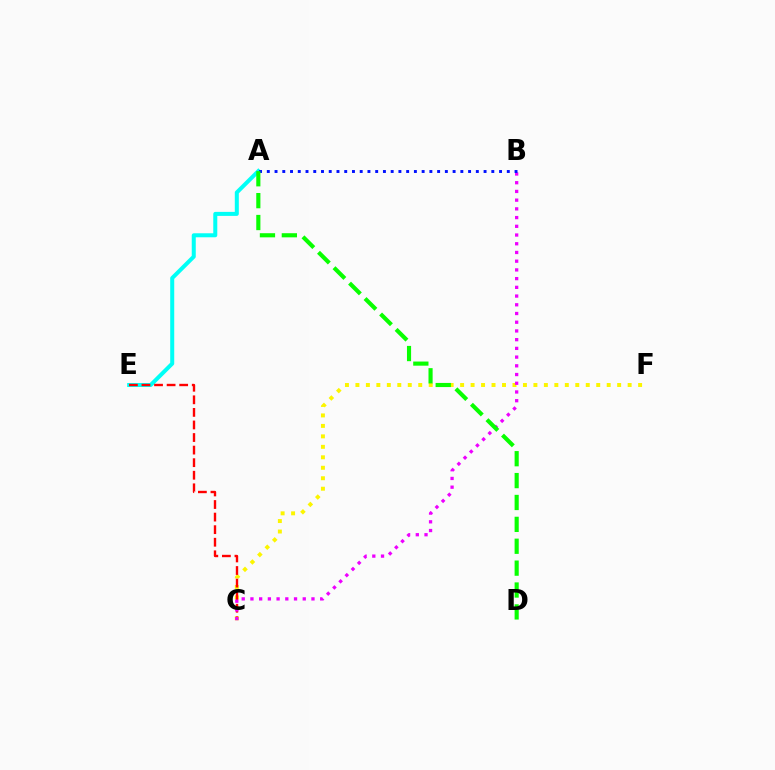{('C', 'F'): [{'color': '#fcf500', 'line_style': 'dotted', 'thickness': 2.84}], ('A', 'E'): [{'color': '#00fff6', 'line_style': 'solid', 'thickness': 2.89}], ('C', 'E'): [{'color': '#ff0000', 'line_style': 'dashed', 'thickness': 1.71}], ('B', 'C'): [{'color': '#ee00ff', 'line_style': 'dotted', 'thickness': 2.37}], ('A', 'B'): [{'color': '#0010ff', 'line_style': 'dotted', 'thickness': 2.1}], ('A', 'D'): [{'color': '#08ff00', 'line_style': 'dashed', 'thickness': 2.97}]}